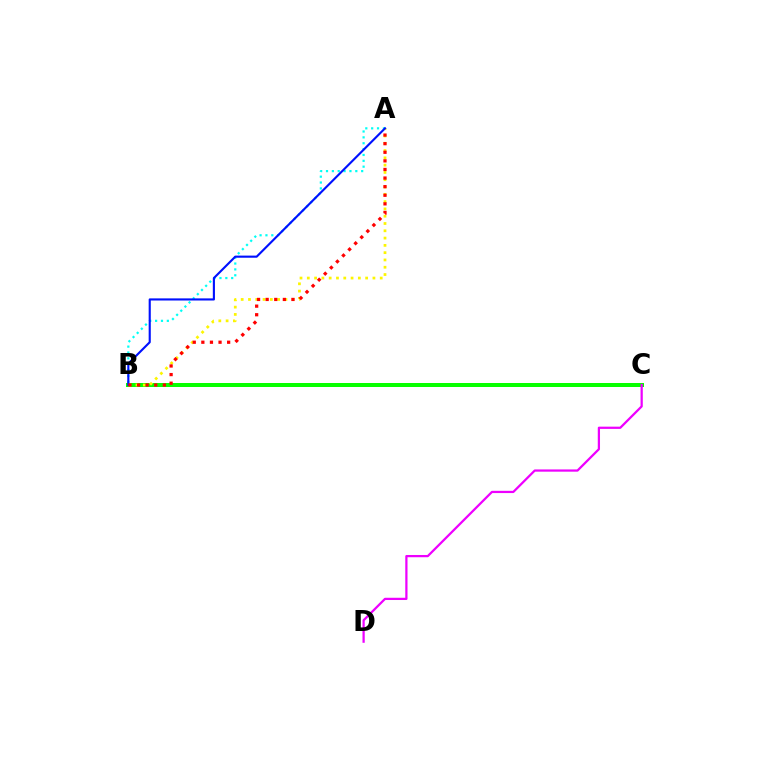{('B', 'C'): [{'color': '#08ff00', 'line_style': 'solid', 'thickness': 2.88}], ('A', 'B'): [{'color': '#fcf500', 'line_style': 'dotted', 'thickness': 1.98}, {'color': '#00fff6', 'line_style': 'dotted', 'thickness': 1.59}, {'color': '#0010ff', 'line_style': 'solid', 'thickness': 1.53}, {'color': '#ff0000', 'line_style': 'dotted', 'thickness': 2.34}], ('C', 'D'): [{'color': '#ee00ff', 'line_style': 'solid', 'thickness': 1.61}]}